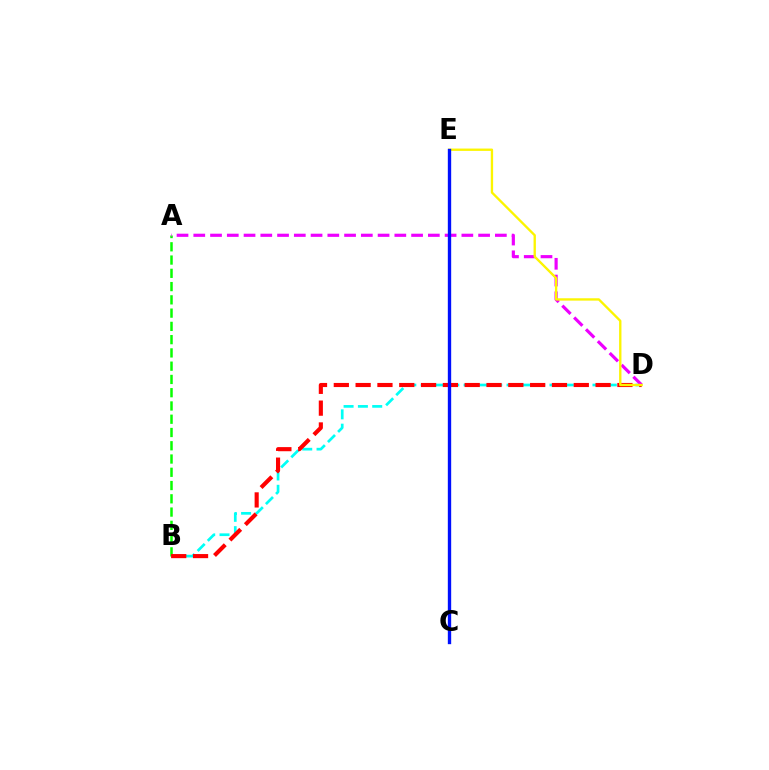{('B', 'D'): [{'color': '#00fff6', 'line_style': 'dashed', 'thickness': 1.95}, {'color': '#ff0000', 'line_style': 'dashed', 'thickness': 2.96}], ('A', 'B'): [{'color': '#08ff00', 'line_style': 'dashed', 'thickness': 1.8}], ('A', 'D'): [{'color': '#ee00ff', 'line_style': 'dashed', 'thickness': 2.28}], ('D', 'E'): [{'color': '#fcf500', 'line_style': 'solid', 'thickness': 1.69}], ('C', 'E'): [{'color': '#0010ff', 'line_style': 'solid', 'thickness': 2.41}]}